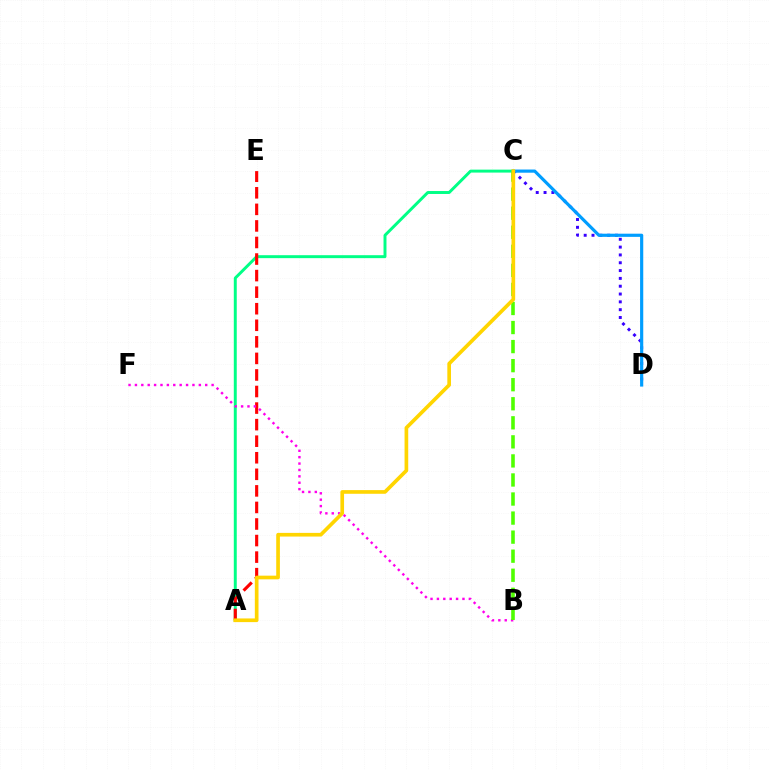{('A', 'C'): [{'color': '#00ff86', 'line_style': 'solid', 'thickness': 2.13}, {'color': '#ffd500', 'line_style': 'solid', 'thickness': 2.64}], ('A', 'E'): [{'color': '#ff0000', 'line_style': 'dashed', 'thickness': 2.25}], ('B', 'F'): [{'color': '#ff00ed', 'line_style': 'dotted', 'thickness': 1.74}], ('C', 'D'): [{'color': '#3700ff', 'line_style': 'dotted', 'thickness': 2.12}, {'color': '#009eff', 'line_style': 'solid', 'thickness': 2.28}], ('B', 'C'): [{'color': '#4fff00', 'line_style': 'dashed', 'thickness': 2.59}]}